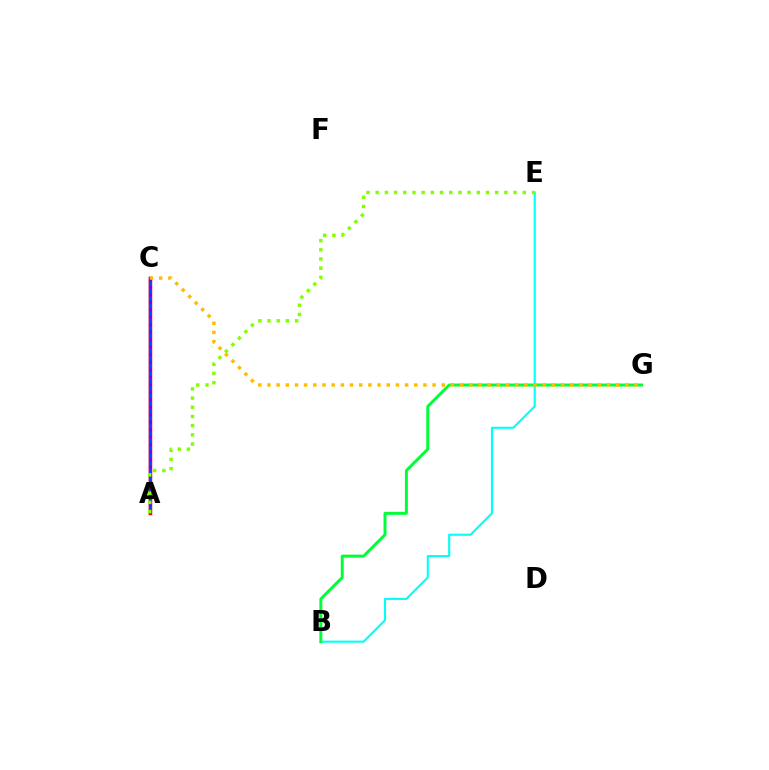{('A', 'C'): [{'color': '#ff00cf', 'line_style': 'solid', 'thickness': 1.7}, {'color': '#ff0000', 'line_style': 'solid', 'thickness': 2.5}, {'color': '#004bff', 'line_style': 'solid', 'thickness': 1.61}, {'color': '#7200ff', 'line_style': 'dotted', 'thickness': 2.04}], ('B', 'E'): [{'color': '#00fff6', 'line_style': 'solid', 'thickness': 1.51}], ('B', 'G'): [{'color': '#00ff39', 'line_style': 'solid', 'thickness': 2.14}], ('C', 'G'): [{'color': '#ffbd00', 'line_style': 'dotted', 'thickness': 2.49}], ('A', 'E'): [{'color': '#84ff00', 'line_style': 'dotted', 'thickness': 2.5}]}